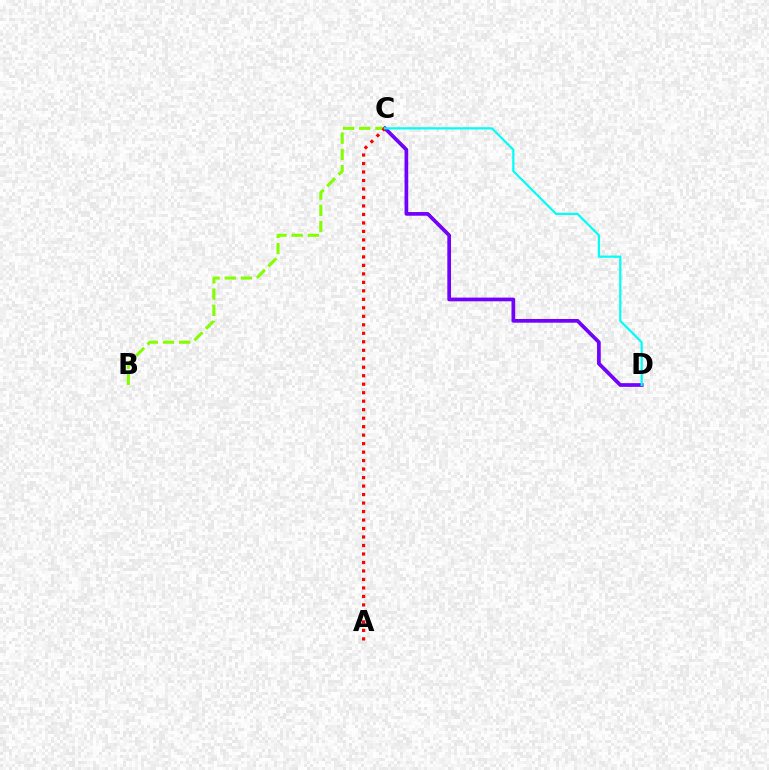{('B', 'C'): [{'color': '#84ff00', 'line_style': 'dashed', 'thickness': 2.2}], ('C', 'D'): [{'color': '#7200ff', 'line_style': 'solid', 'thickness': 2.66}, {'color': '#00fff6', 'line_style': 'solid', 'thickness': 1.59}], ('A', 'C'): [{'color': '#ff0000', 'line_style': 'dotted', 'thickness': 2.31}]}